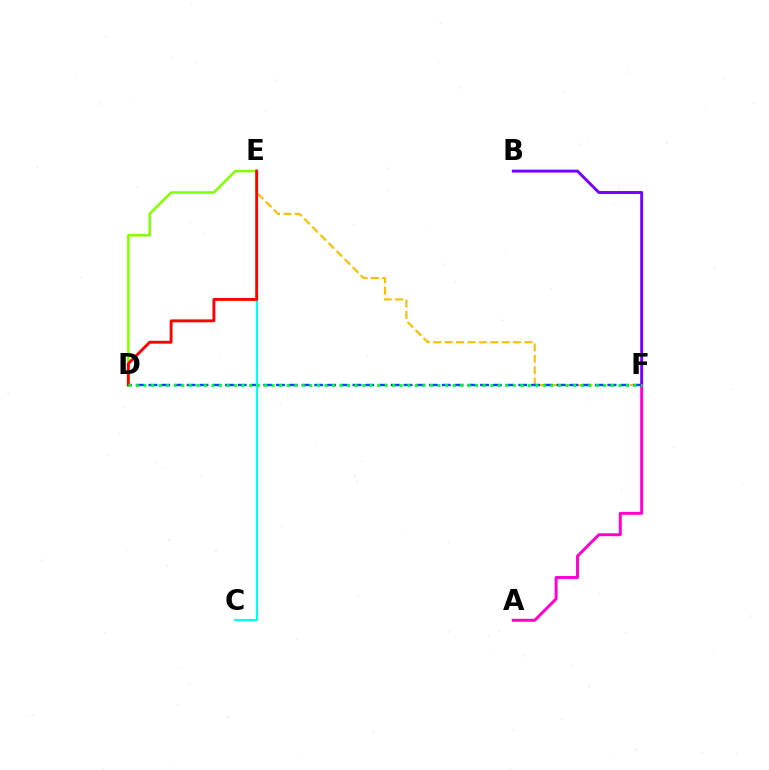{('D', 'E'): [{'color': '#84ff00', 'line_style': 'solid', 'thickness': 1.84}, {'color': '#ff0000', 'line_style': 'solid', 'thickness': 2.07}], ('E', 'F'): [{'color': '#ffbd00', 'line_style': 'dashed', 'thickness': 1.55}], ('D', 'F'): [{'color': '#004bff', 'line_style': 'dashed', 'thickness': 1.73}, {'color': '#00ff39', 'line_style': 'dotted', 'thickness': 2.05}], ('A', 'F'): [{'color': '#ff00cf', 'line_style': 'solid', 'thickness': 2.13}], ('C', 'E'): [{'color': '#00fff6', 'line_style': 'solid', 'thickness': 1.55}], ('B', 'F'): [{'color': '#7200ff', 'line_style': 'solid', 'thickness': 2.1}]}